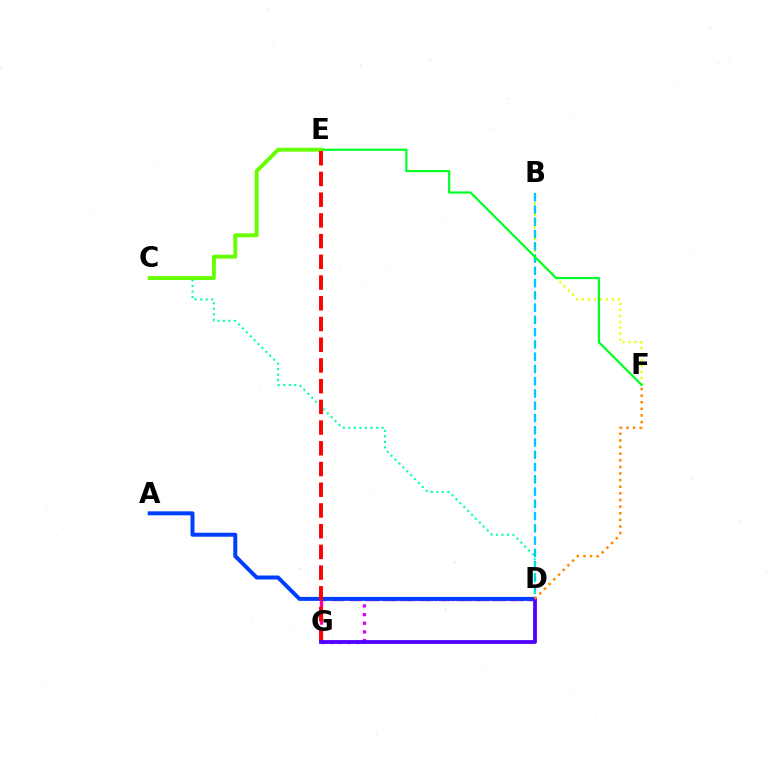{('D', 'G'): [{'color': '#d600ff', 'line_style': 'dotted', 'thickness': 2.35}, {'color': '#ff00a0', 'line_style': 'dashed', 'thickness': 2.41}, {'color': '#4f00ff', 'line_style': 'solid', 'thickness': 2.73}], ('B', 'F'): [{'color': '#eeff00', 'line_style': 'dotted', 'thickness': 1.62}], ('B', 'D'): [{'color': '#00c7ff', 'line_style': 'dashed', 'thickness': 1.67}], ('C', 'D'): [{'color': '#00ffaf', 'line_style': 'dotted', 'thickness': 1.5}], ('E', 'F'): [{'color': '#00ff27', 'line_style': 'solid', 'thickness': 1.57}], ('C', 'E'): [{'color': '#66ff00', 'line_style': 'solid', 'thickness': 2.8}], ('A', 'D'): [{'color': '#003fff', 'line_style': 'solid', 'thickness': 2.87}], ('E', 'G'): [{'color': '#ff0000', 'line_style': 'dashed', 'thickness': 2.81}], ('D', 'F'): [{'color': '#ff8800', 'line_style': 'dotted', 'thickness': 1.8}]}